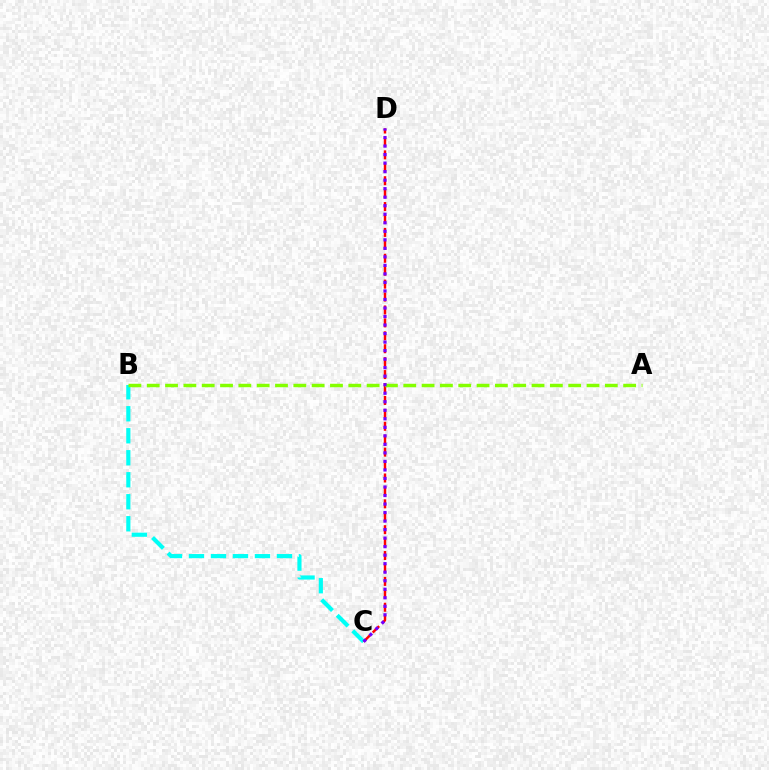{('B', 'C'): [{'color': '#00fff6', 'line_style': 'dashed', 'thickness': 2.99}], ('C', 'D'): [{'color': '#ff0000', 'line_style': 'dashed', 'thickness': 1.76}, {'color': '#7200ff', 'line_style': 'dotted', 'thickness': 2.32}], ('A', 'B'): [{'color': '#84ff00', 'line_style': 'dashed', 'thickness': 2.49}]}